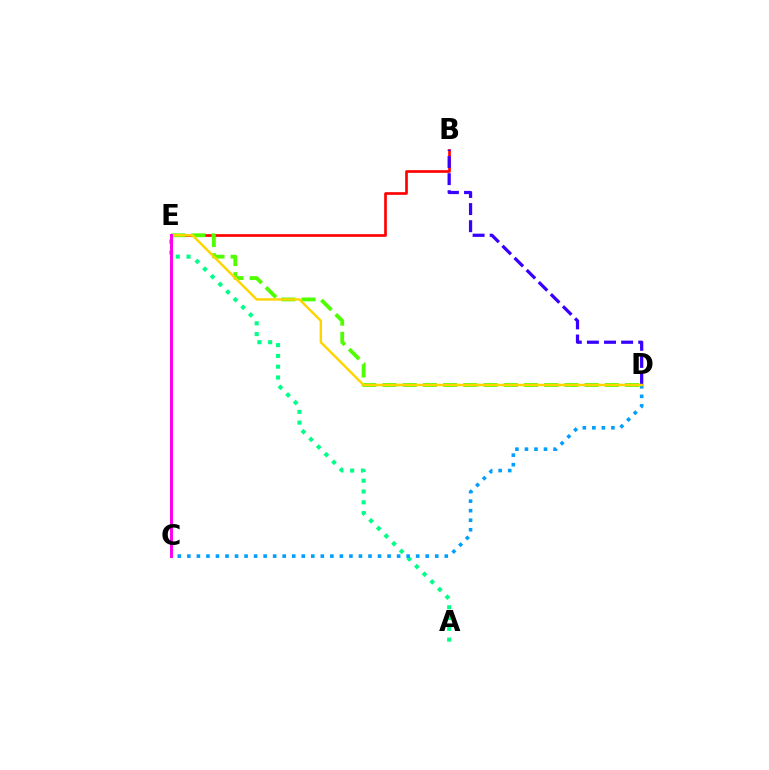{('B', 'E'): [{'color': '#ff0000', 'line_style': 'solid', 'thickness': 1.92}], ('A', 'E'): [{'color': '#00ff86', 'line_style': 'dotted', 'thickness': 2.93}], ('B', 'D'): [{'color': '#3700ff', 'line_style': 'dashed', 'thickness': 2.32}], ('C', 'D'): [{'color': '#009eff', 'line_style': 'dotted', 'thickness': 2.59}], ('D', 'E'): [{'color': '#4fff00', 'line_style': 'dashed', 'thickness': 2.75}, {'color': '#ffd500', 'line_style': 'solid', 'thickness': 1.75}], ('C', 'E'): [{'color': '#ff00ed', 'line_style': 'solid', 'thickness': 2.13}]}